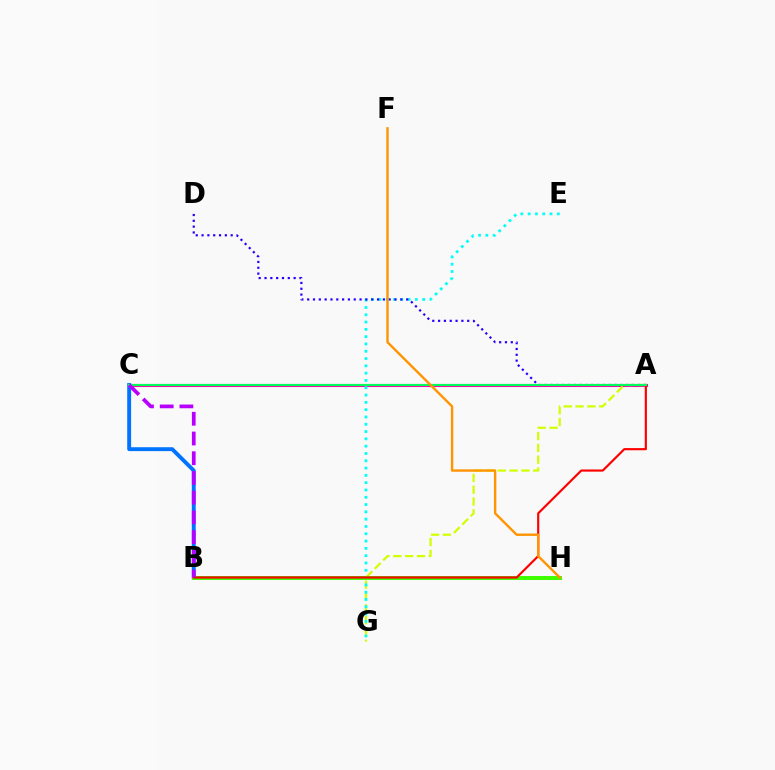{('A', 'C'): [{'color': '#ff00ac', 'line_style': 'solid', 'thickness': 2.22}, {'color': '#00ff5c', 'line_style': 'solid', 'thickness': 1.53}], ('A', 'G'): [{'color': '#d1ff00', 'line_style': 'dashed', 'thickness': 1.61}], ('E', 'G'): [{'color': '#00fff6', 'line_style': 'dotted', 'thickness': 1.98}], ('B', 'C'): [{'color': '#0074ff', 'line_style': 'solid', 'thickness': 2.81}, {'color': '#b900ff', 'line_style': 'dashed', 'thickness': 2.68}], ('B', 'H'): [{'color': '#3dff00', 'line_style': 'solid', 'thickness': 2.85}], ('A', 'D'): [{'color': '#2500ff', 'line_style': 'dotted', 'thickness': 1.58}], ('A', 'B'): [{'color': '#ff0000', 'line_style': 'solid', 'thickness': 1.56}], ('F', 'H'): [{'color': '#ff9400', 'line_style': 'solid', 'thickness': 1.72}]}